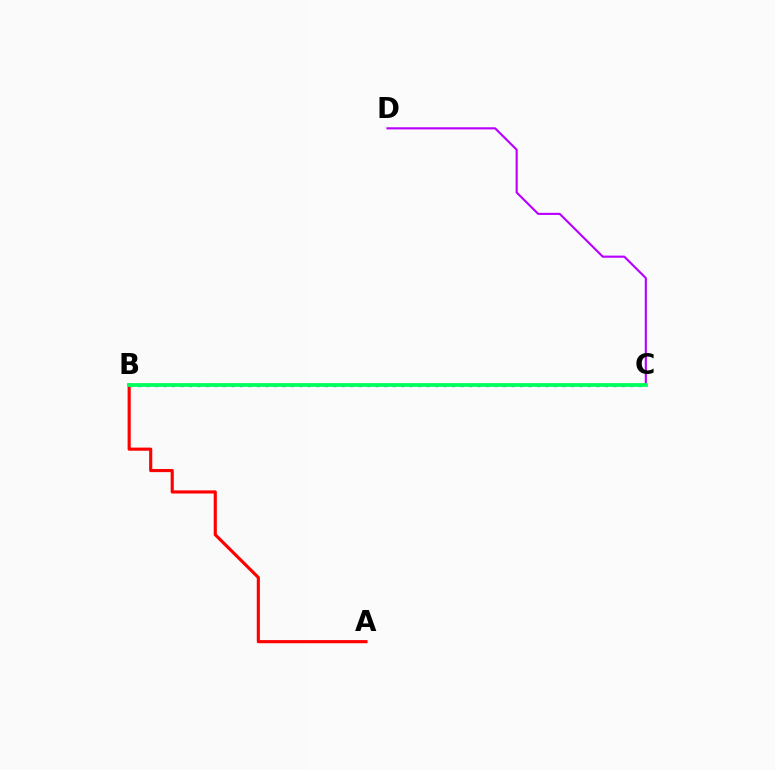{('C', 'D'): [{'color': '#b900ff', 'line_style': 'solid', 'thickness': 1.54}], ('A', 'B'): [{'color': '#ff0000', 'line_style': 'solid', 'thickness': 2.26}], ('B', 'C'): [{'color': '#0074ff', 'line_style': 'dotted', 'thickness': 2.31}, {'color': '#d1ff00', 'line_style': 'dashed', 'thickness': 1.77}, {'color': '#00ff5c', 'line_style': 'solid', 'thickness': 2.7}]}